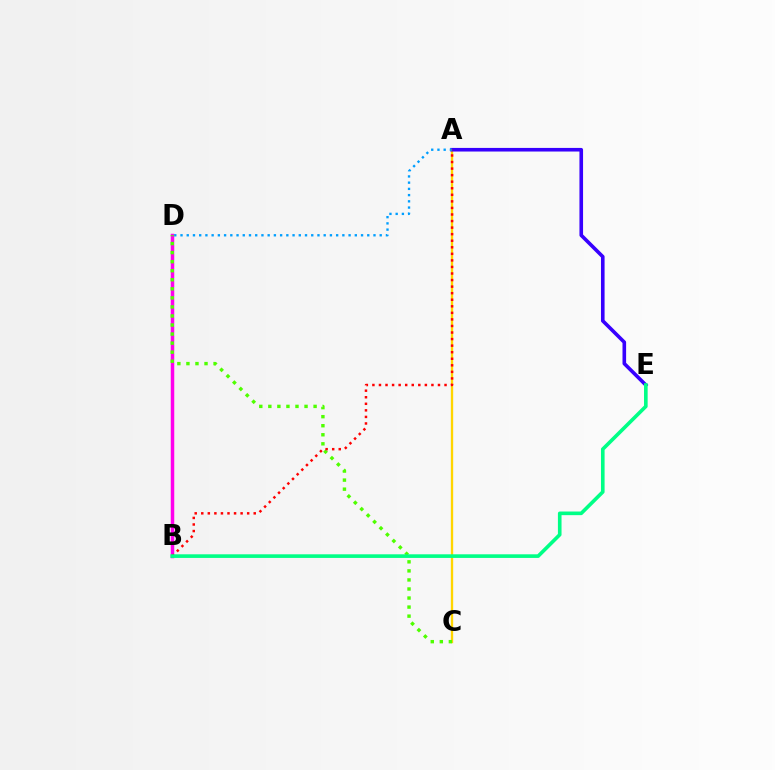{('B', 'D'): [{'color': '#ff00ed', 'line_style': 'solid', 'thickness': 2.52}], ('A', 'C'): [{'color': '#ffd500', 'line_style': 'solid', 'thickness': 1.68}], ('A', 'E'): [{'color': '#3700ff', 'line_style': 'solid', 'thickness': 2.6}], ('C', 'D'): [{'color': '#4fff00', 'line_style': 'dotted', 'thickness': 2.46}], ('A', 'D'): [{'color': '#009eff', 'line_style': 'dotted', 'thickness': 1.69}], ('A', 'B'): [{'color': '#ff0000', 'line_style': 'dotted', 'thickness': 1.78}], ('B', 'E'): [{'color': '#00ff86', 'line_style': 'solid', 'thickness': 2.61}]}